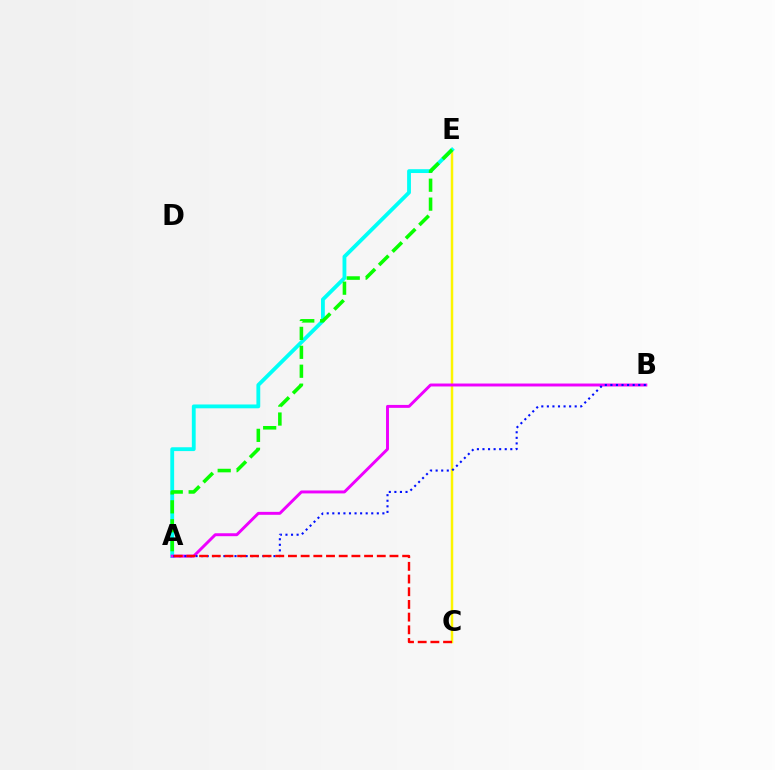{('C', 'E'): [{'color': '#fcf500', 'line_style': 'solid', 'thickness': 1.78}], ('A', 'E'): [{'color': '#00fff6', 'line_style': 'solid', 'thickness': 2.76}, {'color': '#08ff00', 'line_style': 'dashed', 'thickness': 2.57}], ('A', 'B'): [{'color': '#ee00ff', 'line_style': 'solid', 'thickness': 2.11}, {'color': '#0010ff', 'line_style': 'dotted', 'thickness': 1.51}], ('A', 'C'): [{'color': '#ff0000', 'line_style': 'dashed', 'thickness': 1.72}]}